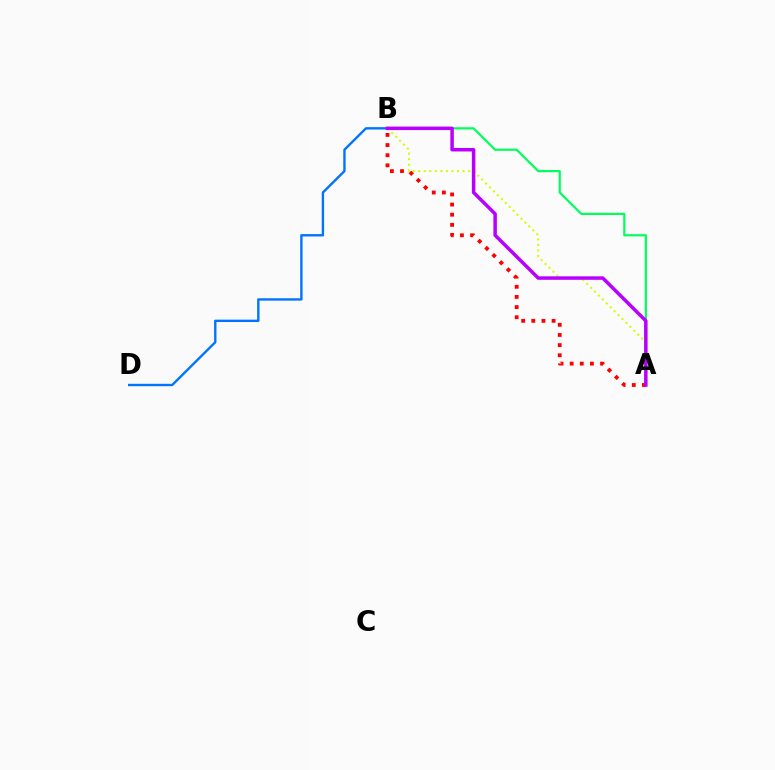{('A', 'B'): [{'color': '#00ff5c', 'line_style': 'solid', 'thickness': 1.58}, {'color': '#d1ff00', 'line_style': 'dotted', 'thickness': 1.5}, {'color': '#ff0000', 'line_style': 'dotted', 'thickness': 2.75}, {'color': '#b900ff', 'line_style': 'solid', 'thickness': 2.52}], ('B', 'D'): [{'color': '#0074ff', 'line_style': 'solid', 'thickness': 1.71}]}